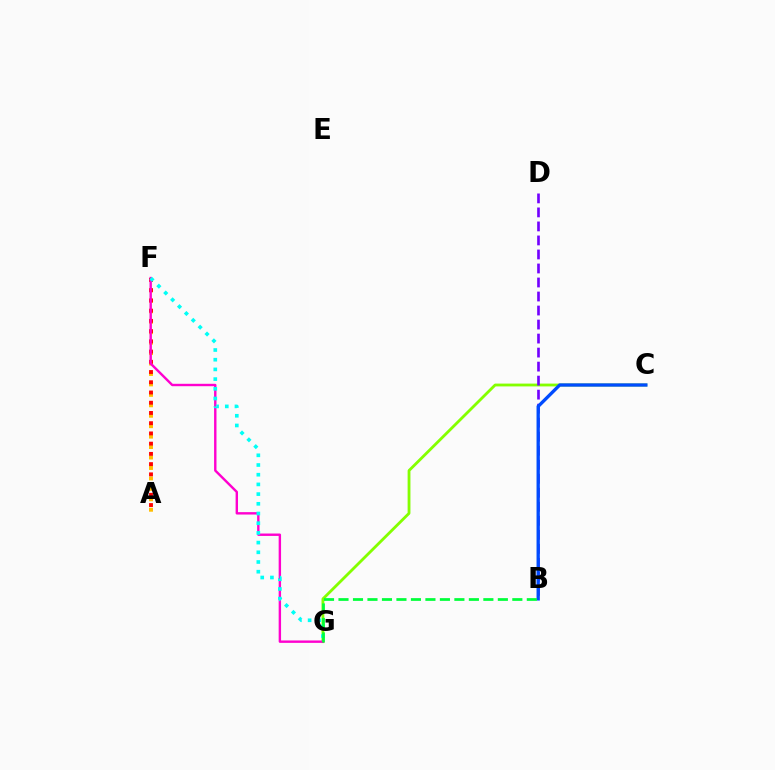{('C', 'G'): [{'color': '#84ff00', 'line_style': 'solid', 'thickness': 2.03}], ('A', 'F'): [{'color': '#ffbd00', 'line_style': 'dotted', 'thickness': 2.84}, {'color': '#ff0000', 'line_style': 'dotted', 'thickness': 2.78}], ('B', 'D'): [{'color': '#7200ff', 'line_style': 'dashed', 'thickness': 1.9}], ('B', 'C'): [{'color': '#004bff', 'line_style': 'solid', 'thickness': 2.39}], ('F', 'G'): [{'color': '#ff00cf', 'line_style': 'solid', 'thickness': 1.73}, {'color': '#00fff6', 'line_style': 'dotted', 'thickness': 2.64}], ('B', 'G'): [{'color': '#00ff39', 'line_style': 'dashed', 'thickness': 1.97}]}